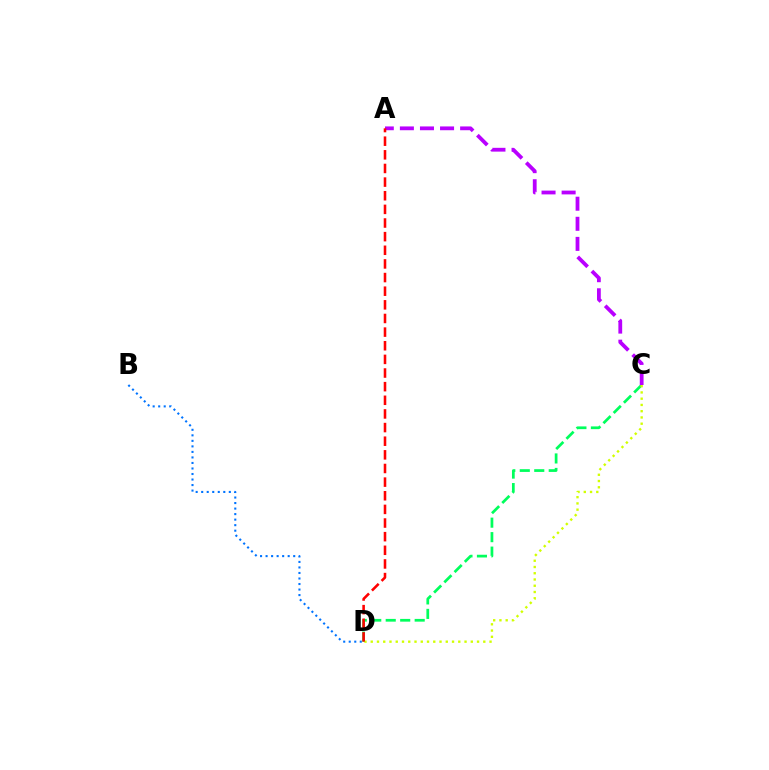{('C', 'D'): [{'color': '#00ff5c', 'line_style': 'dashed', 'thickness': 1.97}, {'color': '#d1ff00', 'line_style': 'dotted', 'thickness': 1.7}], ('B', 'D'): [{'color': '#0074ff', 'line_style': 'dotted', 'thickness': 1.5}], ('A', 'C'): [{'color': '#b900ff', 'line_style': 'dashed', 'thickness': 2.73}], ('A', 'D'): [{'color': '#ff0000', 'line_style': 'dashed', 'thickness': 1.85}]}